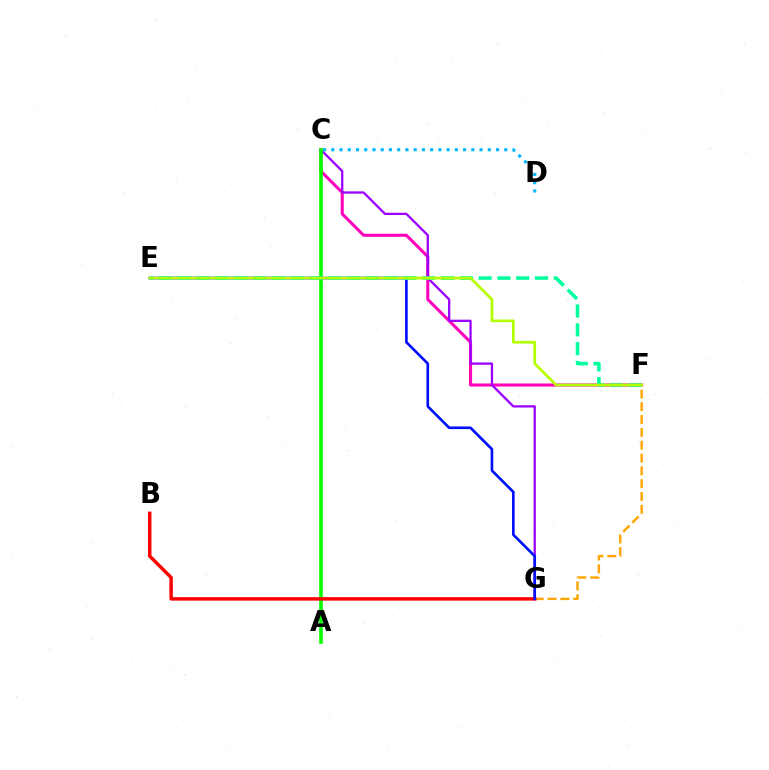{('C', 'F'): [{'color': '#ff00bd', 'line_style': 'solid', 'thickness': 2.21}], ('C', 'G'): [{'color': '#9b00ff', 'line_style': 'solid', 'thickness': 1.64}], ('A', 'C'): [{'color': '#08ff00', 'line_style': 'solid', 'thickness': 2.63}], ('F', 'G'): [{'color': '#ffa500', 'line_style': 'dashed', 'thickness': 1.74}], ('B', 'G'): [{'color': '#ff0000', 'line_style': 'solid', 'thickness': 2.49}], ('C', 'D'): [{'color': '#00b5ff', 'line_style': 'dotted', 'thickness': 2.24}], ('E', 'G'): [{'color': '#0010ff', 'line_style': 'solid', 'thickness': 1.9}], ('E', 'F'): [{'color': '#00ff9d', 'line_style': 'dashed', 'thickness': 2.55}, {'color': '#b3ff00', 'line_style': 'solid', 'thickness': 1.96}]}